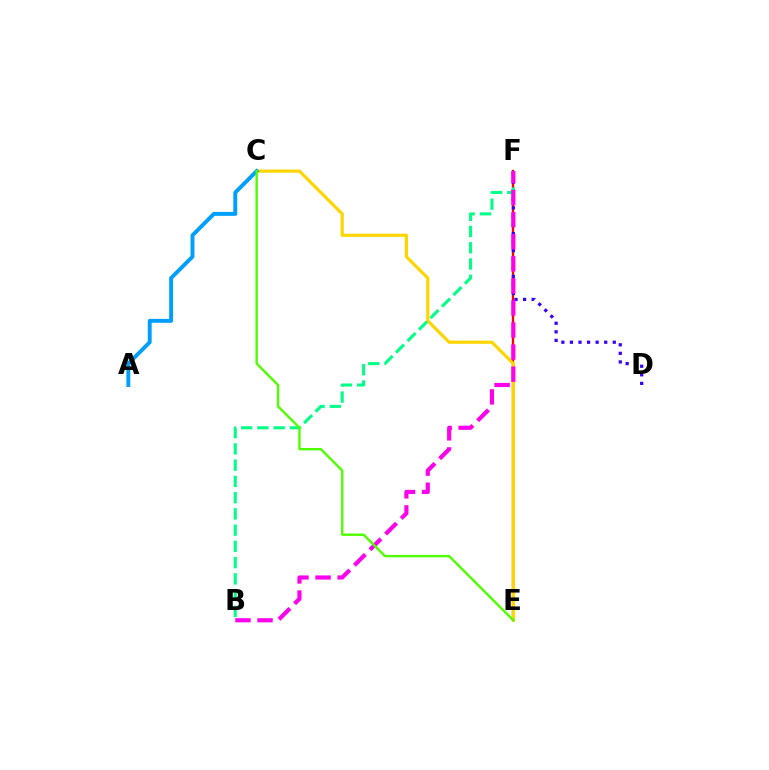{('E', 'F'): [{'color': '#ff0000', 'line_style': 'solid', 'thickness': 1.65}], ('C', 'E'): [{'color': '#ffd500', 'line_style': 'solid', 'thickness': 2.28}, {'color': '#4fff00', 'line_style': 'solid', 'thickness': 1.72}], ('D', 'F'): [{'color': '#3700ff', 'line_style': 'dotted', 'thickness': 2.33}], ('A', 'C'): [{'color': '#009eff', 'line_style': 'solid', 'thickness': 2.81}], ('B', 'F'): [{'color': '#00ff86', 'line_style': 'dashed', 'thickness': 2.21}, {'color': '#ff00ed', 'line_style': 'dashed', 'thickness': 3.0}]}